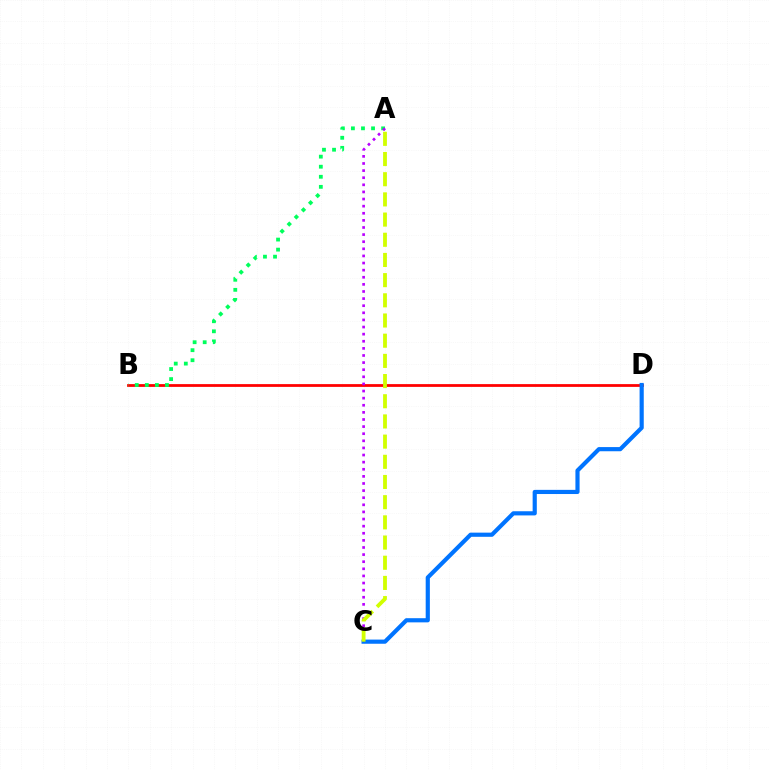{('B', 'D'): [{'color': '#ff0000', 'line_style': 'solid', 'thickness': 2.0}], ('A', 'B'): [{'color': '#00ff5c', 'line_style': 'dotted', 'thickness': 2.73}], ('A', 'C'): [{'color': '#b900ff', 'line_style': 'dotted', 'thickness': 1.93}, {'color': '#d1ff00', 'line_style': 'dashed', 'thickness': 2.74}], ('C', 'D'): [{'color': '#0074ff', 'line_style': 'solid', 'thickness': 3.0}]}